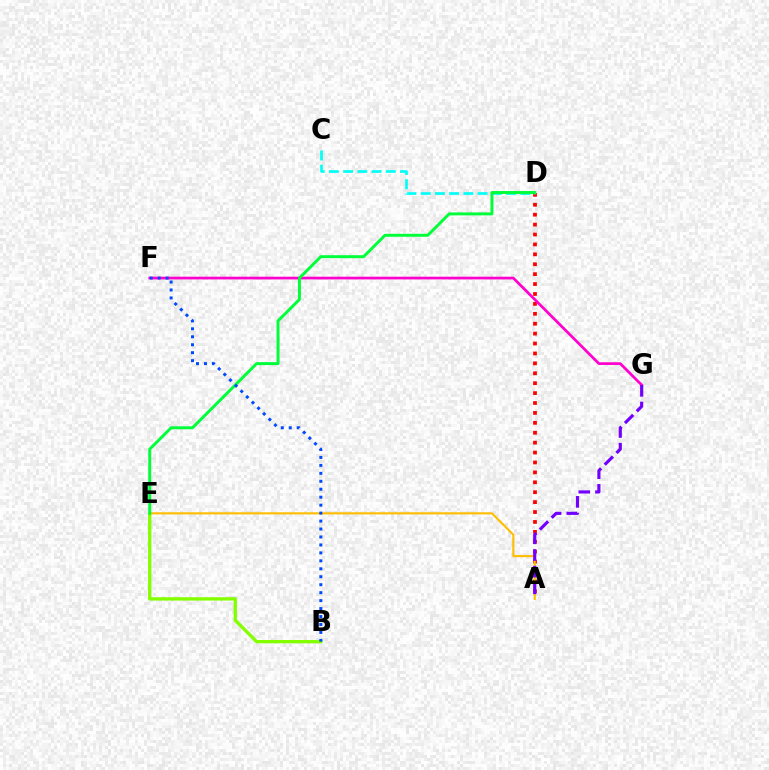{('B', 'E'): [{'color': '#84ff00', 'line_style': 'solid', 'thickness': 2.4}], ('A', 'D'): [{'color': '#ff0000', 'line_style': 'dotted', 'thickness': 2.69}], ('F', 'G'): [{'color': '#ff00cf', 'line_style': 'solid', 'thickness': 1.95}], ('C', 'D'): [{'color': '#00fff6', 'line_style': 'dashed', 'thickness': 1.93}], ('A', 'E'): [{'color': '#ffbd00', 'line_style': 'solid', 'thickness': 1.52}], ('A', 'G'): [{'color': '#7200ff', 'line_style': 'dashed', 'thickness': 2.27}], ('D', 'E'): [{'color': '#00ff39', 'line_style': 'solid', 'thickness': 2.12}], ('B', 'F'): [{'color': '#004bff', 'line_style': 'dotted', 'thickness': 2.16}]}